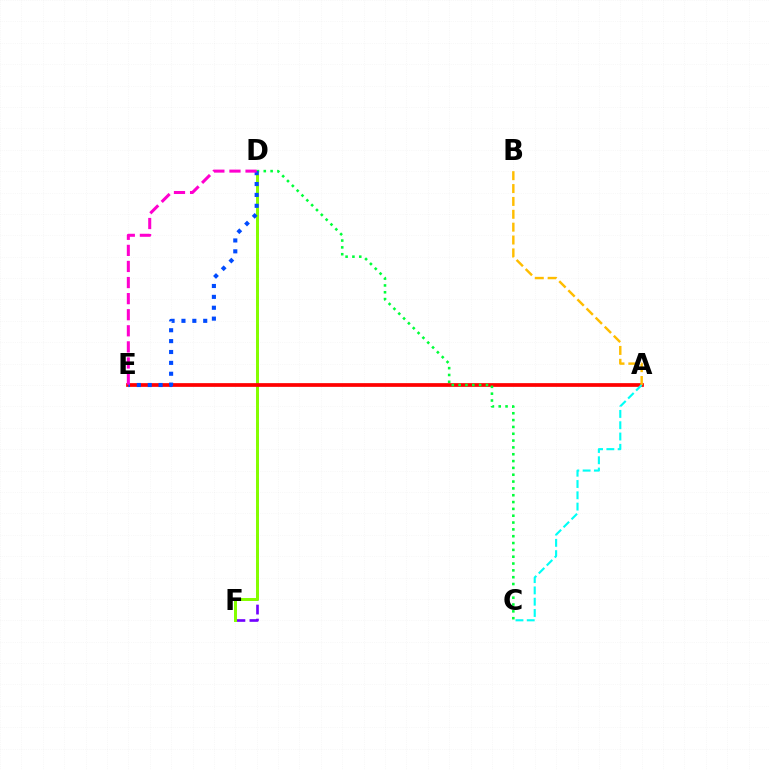{('D', 'F'): [{'color': '#7200ff', 'line_style': 'dashed', 'thickness': 1.9}, {'color': '#84ff00', 'line_style': 'solid', 'thickness': 2.14}], ('A', 'E'): [{'color': '#ff0000', 'line_style': 'solid', 'thickness': 2.68}], ('C', 'D'): [{'color': '#00ff39', 'line_style': 'dotted', 'thickness': 1.86}], ('D', 'E'): [{'color': '#004bff', 'line_style': 'dotted', 'thickness': 2.96}, {'color': '#ff00cf', 'line_style': 'dashed', 'thickness': 2.19}], ('A', 'B'): [{'color': '#ffbd00', 'line_style': 'dashed', 'thickness': 1.75}], ('A', 'C'): [{'color': '#00fff6', 'line_style': 'dashed', 'thickness': 1.53}]}